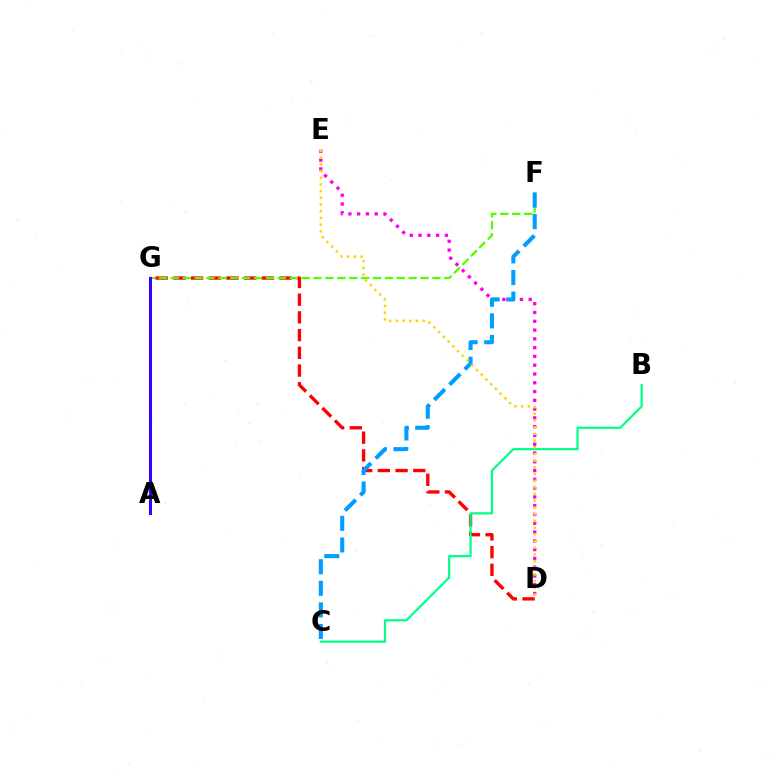{('D', 'G'): [{'color': '#ff0000', 'line_style': 'dashed', 'thickness': 2.41}], ('F', 'G'): [{'color': '#4fff00', 'line_style': 'dashed', 'thickness': 1.62}], ('D', 'E'): [{'color': '#ff00ed', 'line_style': 'dotted', 'thickness': 2.39}, {'color': '#ffd500', 'line_style': 'dotted', 'thickness': 1.82}], ('A', 'G'): [{'color': '#3700ff', 'line_style': 'solid', 'thickness': 2.19}], ('C', 'F'): [{'color': '#009eff', 'line_style': 'dashed', 'thickness': 2.93}], ('B', 'C'): [{'color': '#00ff86', 'line_style': 'solid', 'thickness': 1.59}]}